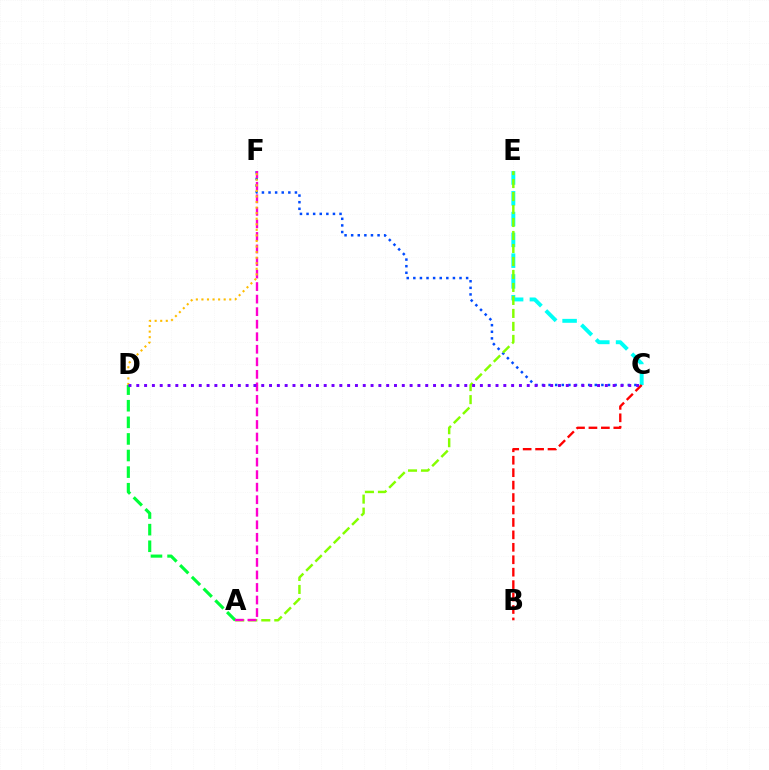{('C', 'F'): [{'color': '#004bff', 'line_style': 'dotted', 'thickness': 1.79}], ('A', 'D'): [{'color': '#00ff39', 'line_style': 'dashed', 'thickness': 2.25}], ('C', 'E'): [{'color': '#00fff6', 'line_style': 'dashed', 'thickness': 2.82}], ('B', 'C'): [{'color': '#ff0000', 'line_style': 'dashed', 'thickness': 1.69}], ('A', 'E'): [{'color': '#84ff00', 'line_style': 'dashed', 'thickness': 1.76}], ('A', 'F'): [{'color': '#ff00cf', 'line_style': 'dashed', 'thickness': 1.7}], ('D', 'F'): [{'color': '#ffbd00', 'line_style': 'dotted', 'thickness': 1.51}], ('C', 'D'): [{'color': '#7200ff', 'line_style': 'dotted', 'thickness': 2.12}]}